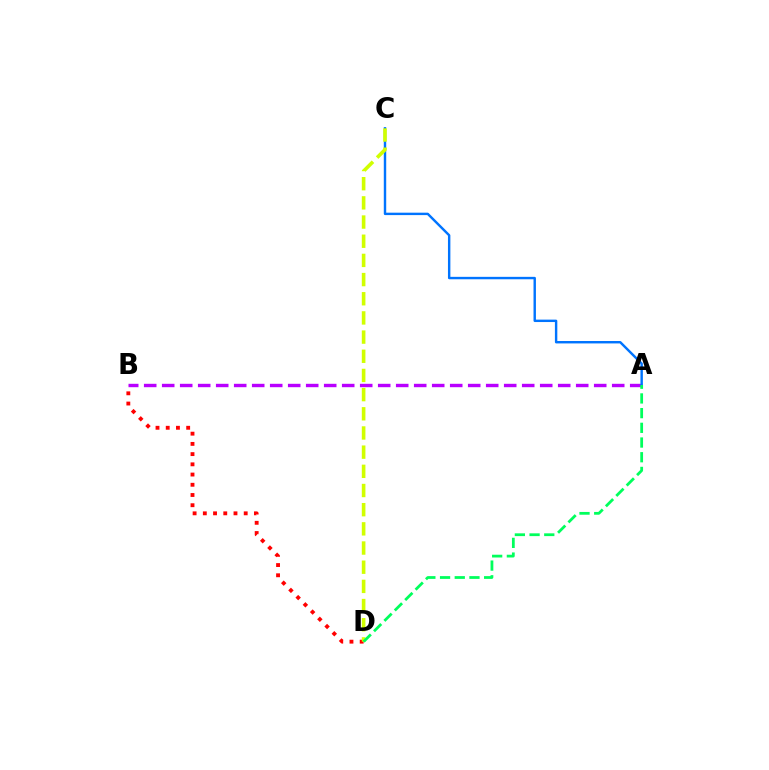{('A', 'B'): [{'color': '#b900ff', 'line_style': 'dashed', 'thickness': 2.45}], ('B', 'D'): [{'color': '#ff0000', 'line_style': 'dotted', 'thickness': 2.78}], ('A', 'C'): [{'color': '#0074ff', 'line_style': 'solid', 'thickness': 1.74}], ('C', 'D'): [{'color': '#d1ff00', 'line_style': 'dashed', 'thickness': 2.6}], ('A', 'D'): [{'color': '#00ff5c', 'line_style': 'dashed', 'thickness': 2.0}]}